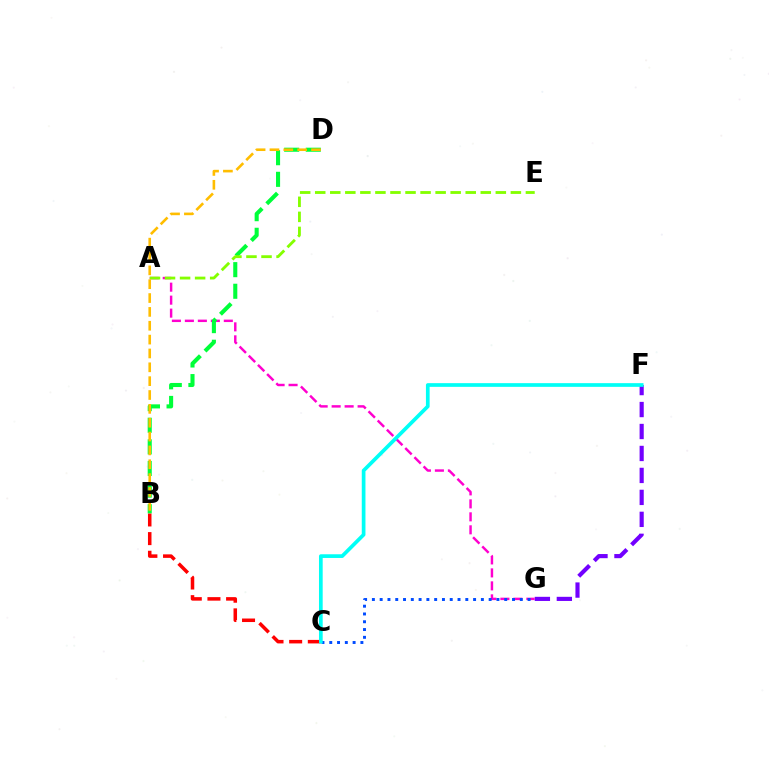{('F', 'G'): [{'color': '#7200ff', 'line_style': 'dashed', 'thickness': 2.98}], ('B', 'C'): [{'color': '#ff0000', 'line_style': 'dashed', 'thickness': 2.54}], ('A', 'G'): [{'color': '#ff00cf', 'line_style': 'dashed', 'thickness': 1.76}], ('C', 'G'): [{'color': '#004bff', 'line_style': 'dotted', 'thickness': 2.12}], ('B', 'D'): [{'color': '#00ff39', 'line_style': 'dashed', 'thickness': 2.94}, {'color': '#ffbd00', 'line_style': 'dashed', 'thickness': 1.88}], ('A', 'E'): [{'color': '#84ff00', 'line_style': 'dashed', 'thickness': 2.04}], ('C', 'F'): [{'color': '#00fff6', 'line_style': 'solid', 'thickness': 2.66}]}